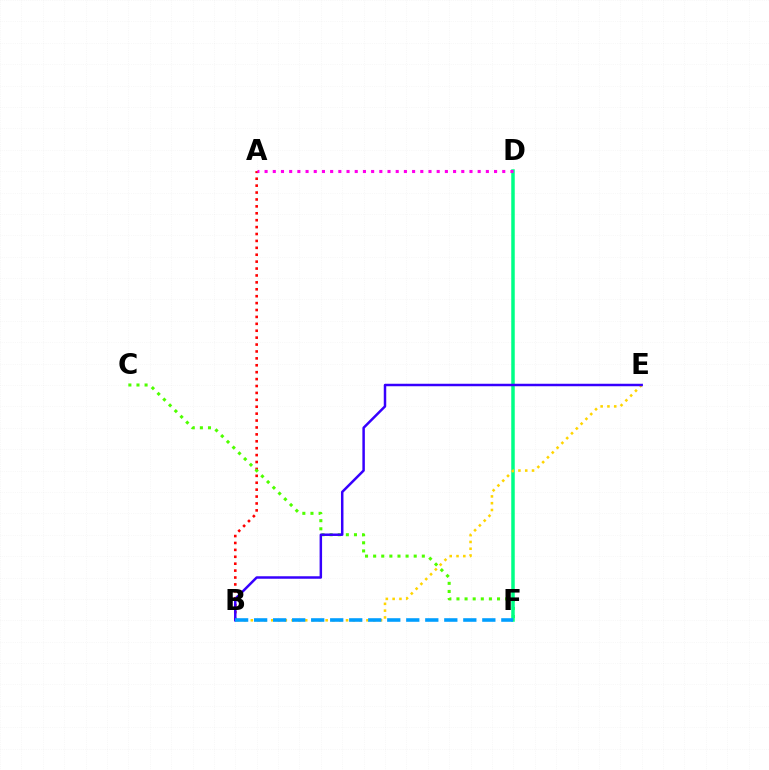{('A', 'B'): [{'color': '#ff0000', 'line_style': 'dotted', 'thickness': 1.88}], ('C', 'F'): [{'color': '#4fff00', 'line_style': 'dotted', 'thickness': 2.2}], ('D', 'F'): [{'color': '#00ff86', 'line_style': 'solid', 'thickness': 2.52}], ('B', 'E'): [{'color': '#ffd500', 'line_style': 'dotted', 'thickness': 1.85}, {'color': '#3700ff', 'line_style': 'solid', 'thickness': 1.79}], ('B', 'F'): [{'color': '#009eff', 'line_style': 'dashed', 'thickness': 2.58}], ('A', 'D'): [{'color': '#ff00ed', 'line_style': 'dotted', 'thickness': 2.23}]}